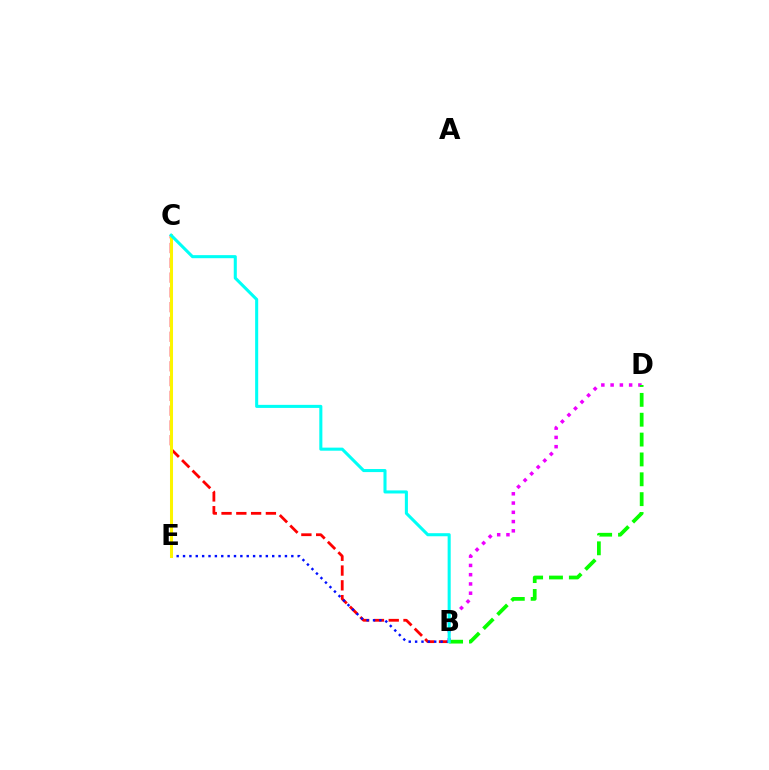{('B', 'C'): [{'color': '#ff0000', 'line_style': 'dashed', 'thickness': 2.01}, {'color': '#00fff6', 'line_style': 'solid', 'thickness': 2.21}], ('B', 'E'): [{'color': '#0010ff', 'line_style': 'dotted', 'thickness': 1.73}], ('C', 'E'): [{'color': '#fcf500', 'line_style': 'solid', 'thickness': 2.18}], ('B', 'D'): [{'color': '#ee00ff', 'line_style': 'dotted', 'thickness': 2.52}, {'color': '#08ff00', 'line_style': 'dashed', 'thickness': 2.7}]}